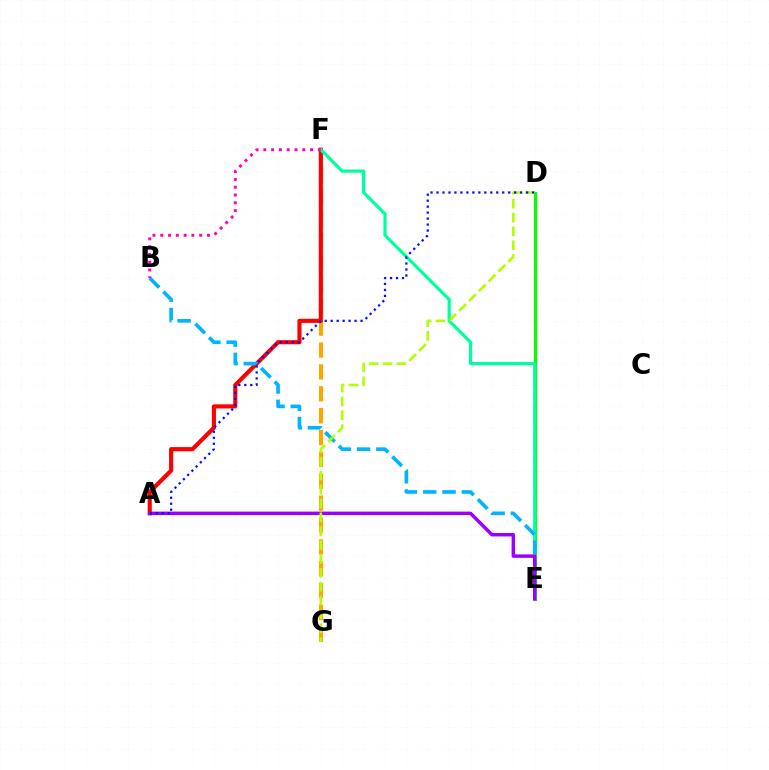{('F', 'G'): [{'color': '#ffa500', 'line_style': 'dashed', 'thickness': 2.97}], ('A', 'F'): [{'color': '#ff0000', 'line_style': 'solid', 'thickness': 2.97}], ('D', 'E'): [{'color': '#08ff00', 'line_style': 'solid', 'thickness': 2.29}], ('E', 'F'): [{'color': '#00ff9d', 'line_style': 'solid', 'thickness': 2.3}], ('B', 'E'): [{'color': '#00b5ff', 'line_style': 'dashed', 'thickness': 2.62}], ('A', 'E'): [{'color': '#9b00ff', 'line_style': 'solid', 'thickness': 2.49}], ('D', 'G'): [{'color': '#b3ff00', 'line_style': 'dashed', 'thickness': 1.88}], ('B', 'F'): [{'color': '#ff00bd', 'line_style': 'dotted', 'thickness': 2.12}], ('A', 'D'): [{'color': '#0010ff', 'line_style': 'dotted', 'thickness': 1.62}]}